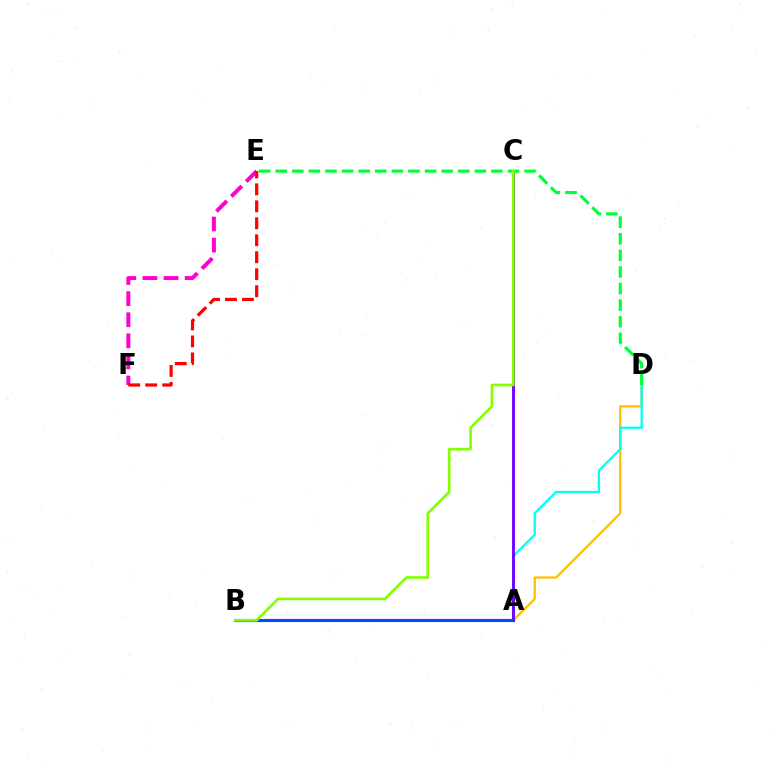{('A', 'D'): [{'color': '#ffbd00', 'line_style': 'solid', 'thickness': 1.61}, {'color': '#00fff6', 'line_style': 'solid', 'thickness': 1.66}], ('A', 'C'): [{'color': '#7200ff', 'line_style': 'solid', 'thickness': 2.08}], ('A', 'B'): [{'color': '#004bff', 'line_style': 'solid', 'thickness': 2.23}], ('E', 'F'): [{'color': '#ff00cf', 'line_style': 'dashed', 'thickness': 2.87}, {'color': '#ff0000', 'line_style': 'dashed', 'thickness': 2.31}], ('D', 'E'): [{'color': '#00ff39', 'line_style': 'dashed', 'thickness': 2.25}], ('B', 'C'): [{'color': '#84ff00', 'line_style': 'solid', 'thickness': 1.92}]}